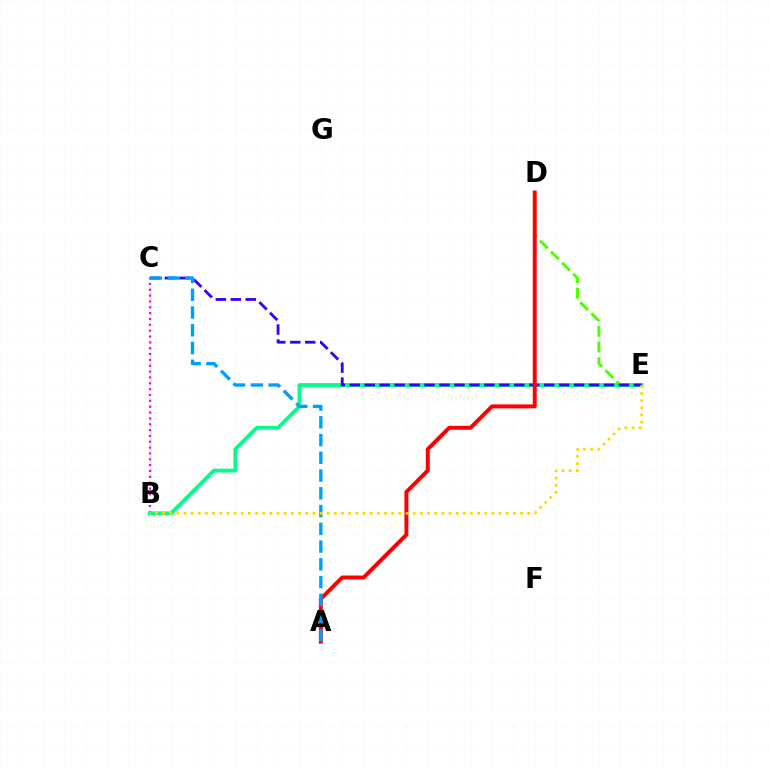{('B', 'C'): [{'color': '#ff00ed', 'line_style': 'dotted', 'thickness': 1.59}], ('D', 'E'): [{'color': '#4fff00', 'line_style': 'dashed', 'thickness': 2.13}], ('B', 'E'): [{'color': '#00ff86', 'line_style': 'solid', 'thickness': 2.75}, {'color': '#ffd500', 'line_style': 'dotted', 'thickness': 1.95}], ('C', 'E'): [{'color': '#3700ff', 'line_style': 'dashed', 'thickness': 2.03}], ('A', 'D'): [{'color': '#ff0000', 'line_style': 'solid', 'thickness': 2.85}], ('A', 'C'): [{'color': '#009eff', 'line_style': 'dashed', 'thickness': 2.41}]}